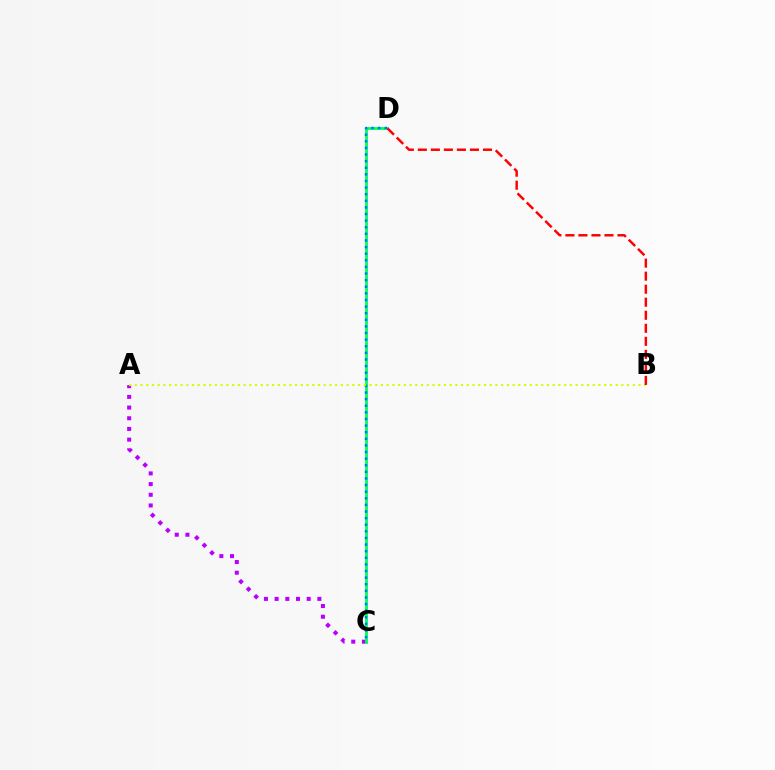{('A', 'C'): [{'color': '#b900ff', 'line_style': 'dotted', 'thickness': 2.9}], ('C', 'D'): [{'color': '#00ff5c', 'line_style': 'solid', 'thickness': 2.05}, {'color': '#0074ff', 'line_style': 'dotted', 'thickness': 1.8}], ('A', 'B'): [{'color': '#d1ff00', 'line_style': 'dotted', 'thickness': 1.56}], ('B', 'D'): [{'color': '#ff0000', 'line_style': 'dashed', 'thickness': 1.77}]}